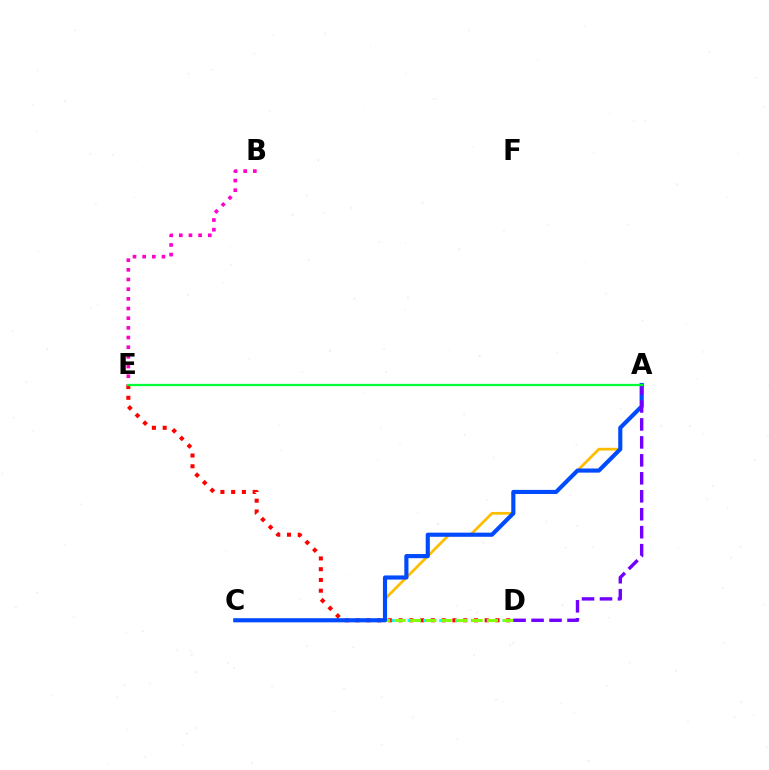{('A', 'C'): [{'color': '#ffbd00', 'line_style': 'solid', 'thickness': 1.99}, {'color': '#004bff', 'line_style': 'solid', 'thickness': 2.98}], ('D', 'E'): [{'color': '#ff0000', 'line_style': 'dotted', 'thickness': 2.92}], ('C', 'D'): [{'color': '#00fff6', 'line_style': 'dotted', 'thickness': 2.15}, {'color': '#84ff00', 'line_style': 'dashed', 'thickness': 2.09}], ('B', 'E'): [{'color': '#ff00cf', 'line_style': 'dotted', 'thickness': 2.63}], ('A', 'D'): [{'color': '#7200ff', 'line_style': 'dashed', 'thickness': 2.44}], ('A', 'E'): [{'color': '#00ff39', 'line_style': 'solid', 'thickness': 1.63}]}